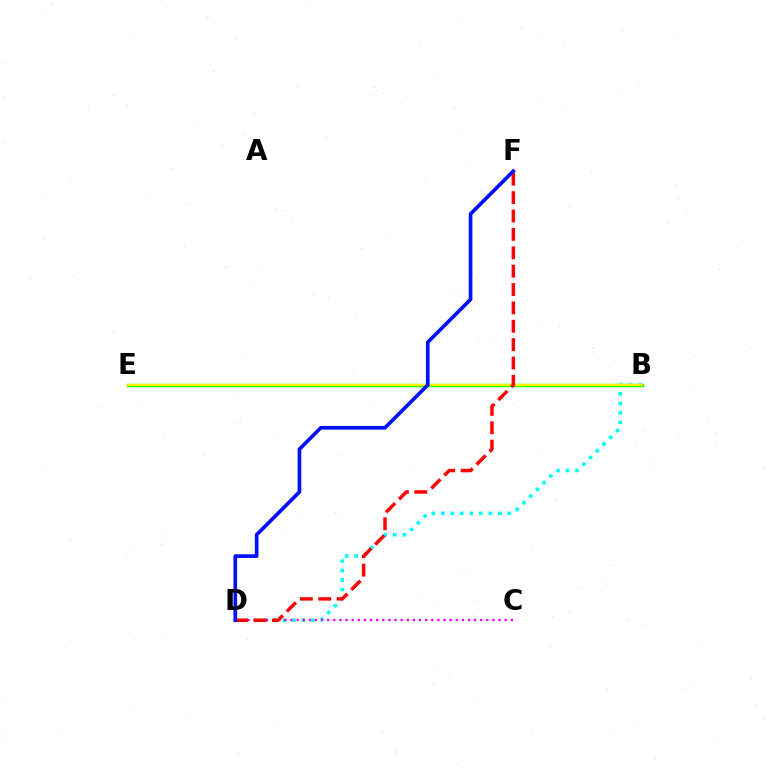{('B', 'D'): [{'color': '#00fff6', 'line_style': 'dotted', 'thickness': 2.58}], ('B', 'E'): [{'color': '#08ff00', 'line_style': 'solid', 'thickness': 2.42}, {'color': '#fcf500', 'line_style': 'solid', 'thickness': 1.65}], ('C', 'D'): [{'color': '#ee00ff', 'line_style': 'dotted', 'thickness': 1.66}], ('D', 'F'): [{'color': '#ff0000', 'line_style': 'dashed', 'thickness': 2.5}, {'color': '#0010ff', 'line_style': 'solid', 'thickness': 2.64}]}